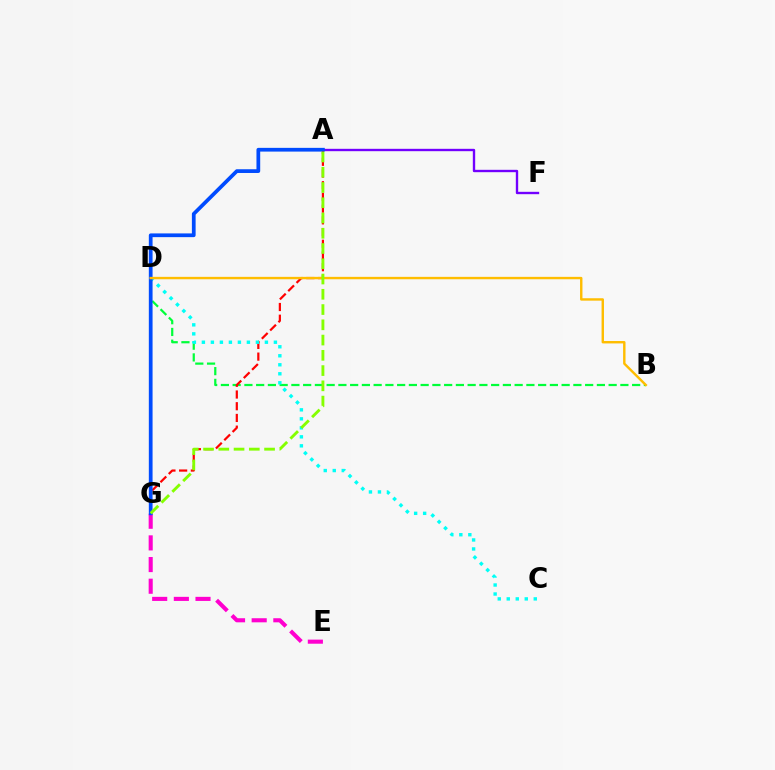{('E', 'G'): [{'color': '#ff00cf', 'line_style': 'dashed', 'thickness': 2.94}], ('B', 'D'): [{'color': '#00ff39', 'line_style': 'dashed', 'thickness': 1.6}, {'color': '#ffbd00', 'line_style': 'solid', 'thickness': 1.73}], ('A', 'G'): [{'color': '#ff0000', 'line_style': 'dashed', 'thickness': 1.59}, {'color': '#004bff', 'line_style': 'solid', 'thickness': 2.69}, {'color': '#84ff00', 'line_style': 'dashed', 'thickness': 2.07}], ('C', 'D'): [{'color': '#00fff6', 'line_style': 'dotted', 'thickness': 2.45}], ('A', 'F'): [{'color': '#7200ff', 'line_style': 'solid', 'thickness': 1.71}]}